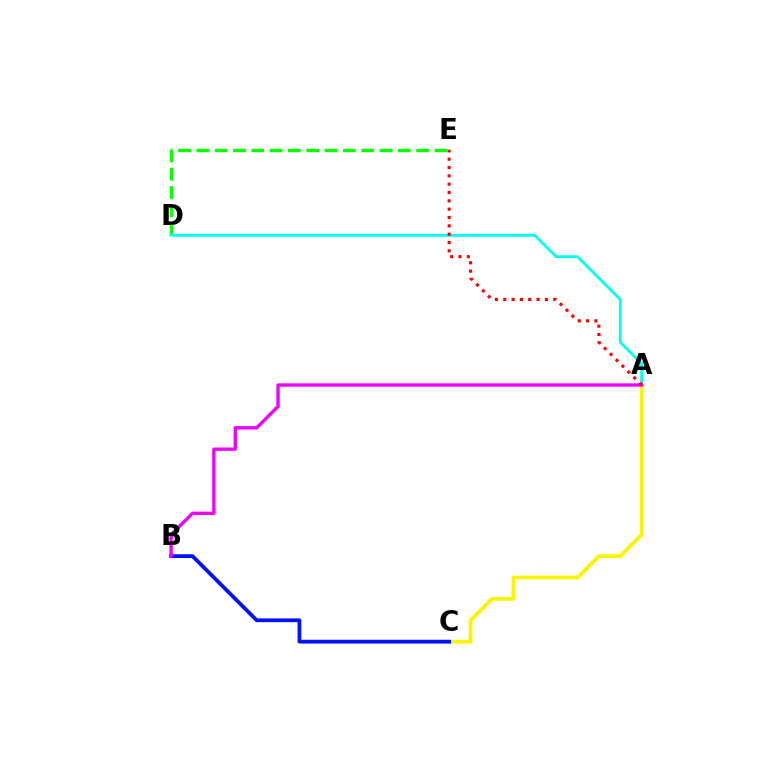{('D', 'E'): [{'color': '#08ff00', 'line_style': 'dashed', 'thickness': 2.49}], ('A', 'C'): [{'color': '#fcf500', 'line_style': 'solid', 'thickness': 2.74}], ('B', 'C'): [{'color': '#0010ff', 'line_style': 'solid', 'thickness': 2.72}], ('A', 'D'): [{'color': '#00fff6', 'line_style': 'solid', 'thickness': 2.04}], ('A', 'B'): [{'color': '#ee00ff', 'line_style': 'solid', 'thickness': 2.41}], ('A', 'E'): [{'color': '#ff0000', 'line_style': 'dotted', 'thickness': 2.26}]}